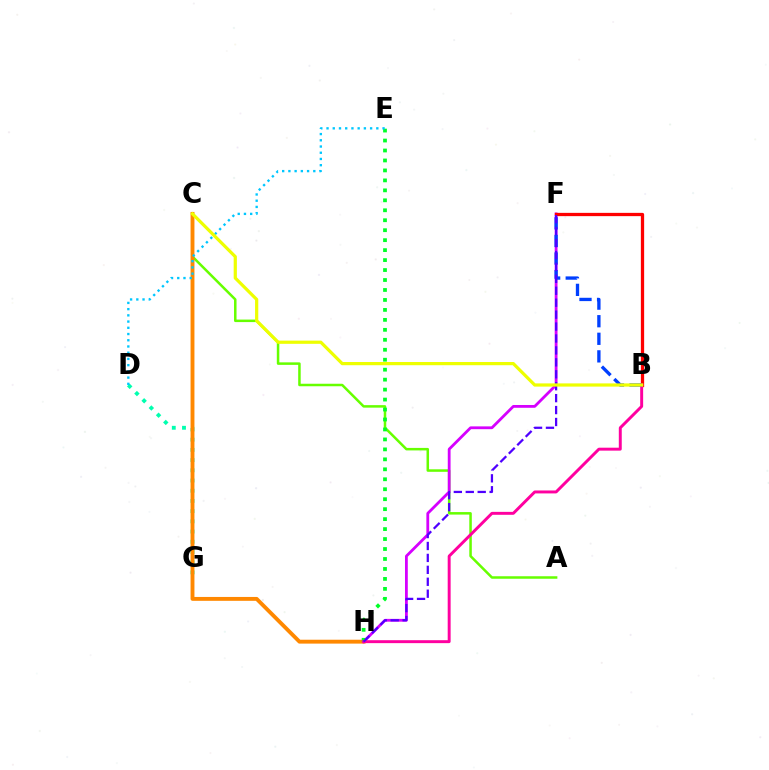{('D', 'G'): [{'color': '#00ffaf', 'line_style': 'dotted', 'thickness': 2.77}], ('A', 'C'): [{'color': '#66ff00', 'line_style': 'solid', 'thickness': 1.81}], ('C', 'H'): [{'color': '#ff8800', 'line_style': 'solid', 'thickness': 2.8}], ('F', 'H'): [{'color': '#d600ff', 'line_style': 'solid', 'thickness': 2.01}, {'color': '#4f00ff', 'line_style': 'dashed', 'thickness': 1.62}], ('E', 'H'): [{'color': '#00ff27', 'line_style': 'dotted', 'thickness': 2.71}], ('B', 'F'): [{'color': '#ff0000', 'line_style': 'solid', 'thickness': 2.36}, {'color': '#003fff', 'line_style': 'dashed', 'thickness': 2.39}], ('D', 'E'): [{'color': '#00c7ff', 'line_style': 'dotted', 'thickness': 1.69}], ('B', 'H'): [{'color': '#ff00a0', 'line_style': 'solid', 'thickness': 2.12}], ('B', 'C'): [{'color': '#eeff00', 'line_style': 'solid', 'thickness': 2.31}]}